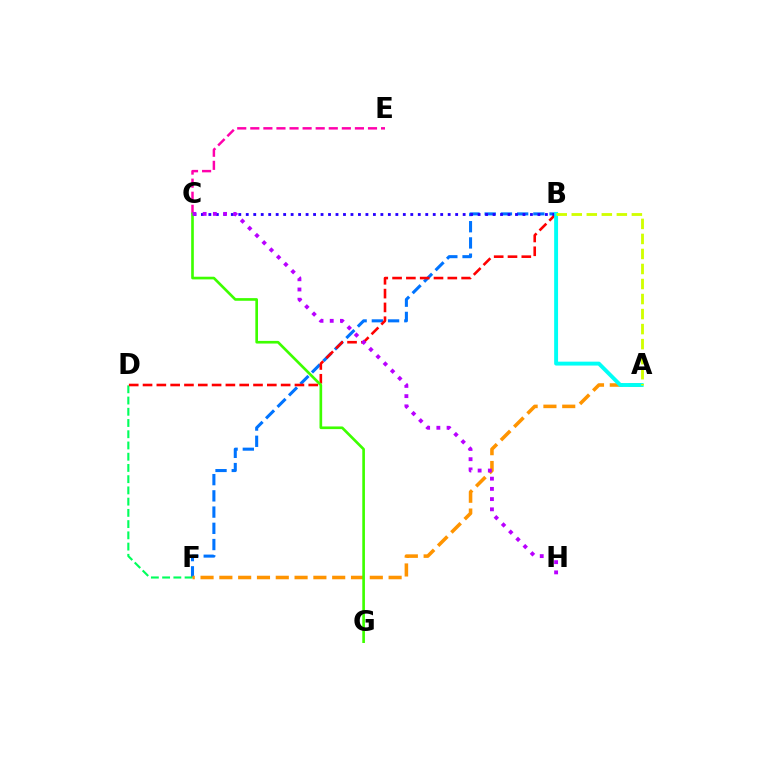{('B', 'F'): [{'color': '#0074ff', 'line_style': 'dashed', 'thickness': 2.2}], ('C', 'E'): [{'color': '#ff00ac', 'line_style': 'dashed', 'thickness': 1.78}], ('D', 'F'): [{'color': '#00ff5c', 'line_style': 'dashed', 'thickness': 1.53}], ('A', 'F'): [{'color': '#ff9400', 'line_style': 'dashed', 'thickness': 2.55}], ('B', 'D'): [{'color': '#ff0000', 'line_style': 'dashed', 'thickness': 1.88}], ('B', 'C'): [{'color': '#2500ff', 'line_style': 'dotted', 'thickness': 2.03}], ('C', 'G'): [{'color': '#3dff00', 'line_style': 'solid', 'thickness': 1.91}], ('A', 'B'): [{'color': '#00fff6', 'line_style': 'solid', 'thickness': 2.81}, {'color': '#d1ff00', 'line_style': 'dashed', 'thickness': 2.04}], ('C', 'H'): [{'color': '#b900ff', 'line_style': 'dotted', 'thickness': 2.78}]}